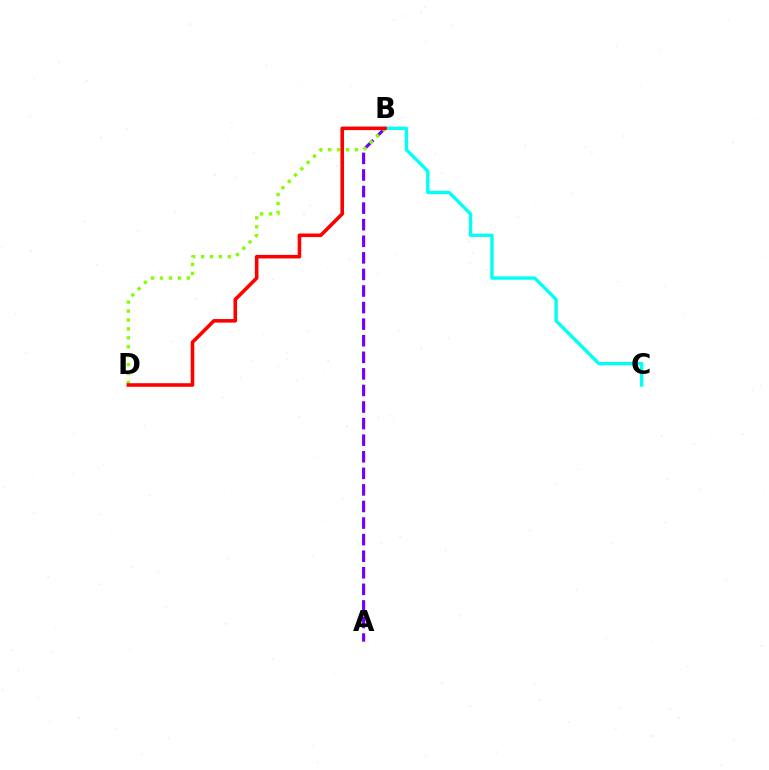{('A', 'B'): [{'color': '#7200ff', 'line_style': 'dashed', 'thickness': 2.25}], ('B', 'D'): [{'color': '#84ff00', 'line_style': 'dotted', 'thickness': 2.43}, {'color': '#ff0000', 'line_style': 'solid', 'thickness': 2.57}], ('B', 'C'): [{'color': '#00fff6', 'line_style': 'solid', 'thickness': 2.42}]}